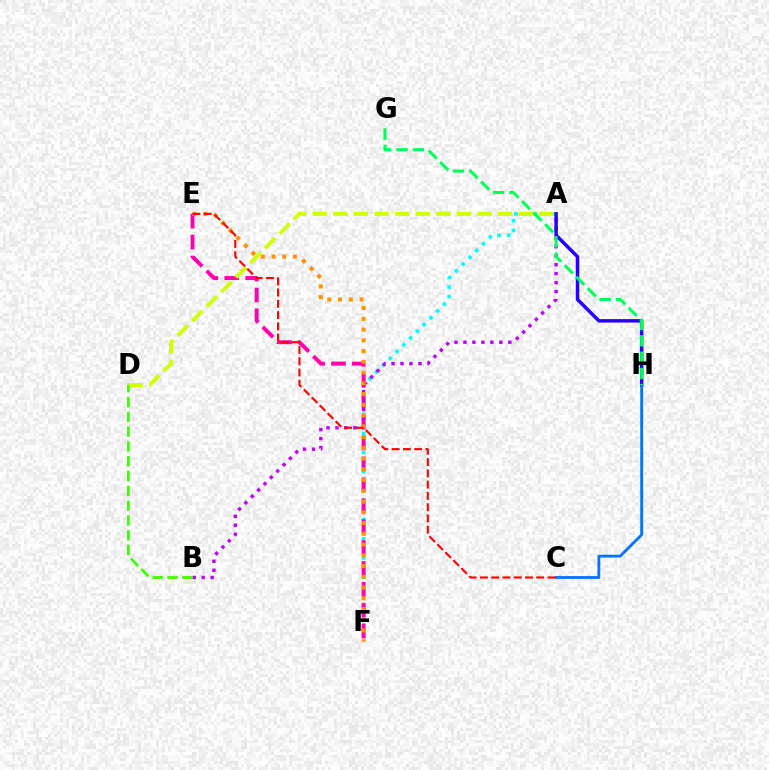{('A', 'F'): [{'color': '#00fff6', 'line_style': 'dotted', 'thickness': 2.6}], ('E', 'F'): [{'color': '#ff00ac', 'line_style': 'dashed', 'thickness': 2.84}, {'color': '#ff9400', 'line_style': 'dotted', 'thickness': 2.92}], ('A', 'B'): [{'color': '#b900ff', 'line_style': 'dotted', 'thickness': 2.44}], ('A', 'D'): [{'color': '#d1ff00', 'line_style': 'dashed', 'thickness': 2.8}], ('A', 'H'): [{'color': '#2500ff', 'line_style': 'solid', 'thickness': 2.48}], ('C', 'H'): [{'color': '#0074ff', 'line_style': 'solid', 'thickness': 2.03}], ('B', 'D'): [{'color': '#3dff00', 'line_style': 'dashed', 'thickness': 2.01}], ('C', 'E'): [{'color': '#ff0000', 'line_style': 'dashed', 'thickness': 1.53}], ('G', 'H'): [{'color': '#00ff5c', 'line_style': 'dashed', 'thickness': 2.22}]}